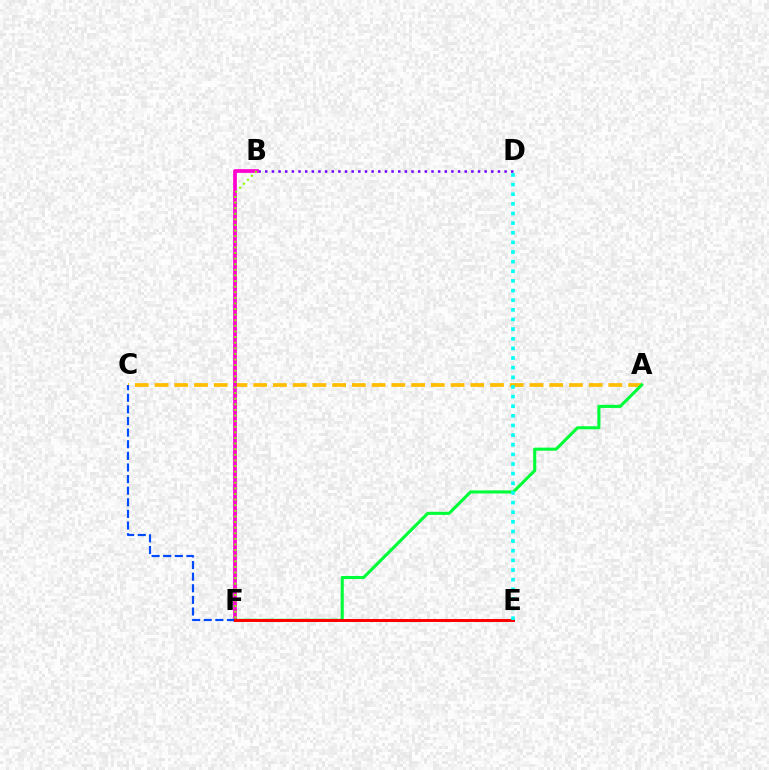{('B', 'D'): [{'color': '#7200ff', 'line_style': 'dotted', 'thickness': 1.81}], ('A', 'C'): [{'color': '#ffbd00', 'line_style': 'dashed', 'thickness': 2.68}], ('B', 'F'): [{'color': '#ff00cf', 'line_style': 'solid', 'thickness': 2.67}, {'color': '#84ff00', 'line_style': 'dotted', 'thickness': 1.52}], ('A', 'F'): [{'color': '#00ff39', 'line_style': 'solid', 'thickness': 2.22}], ('C', 'F'): [{'color': '#004bff', 'line_style': 'dashed', 'thickness': 1.58}], ('E', 'F'): [{'color': '#ff0000', 'line_style': 'solid', 'thickness': 2.14}], ('D', 'E'): [{'color': '#00fff6', 'line_style': 'dotted', 'thickness': 2.62}]}